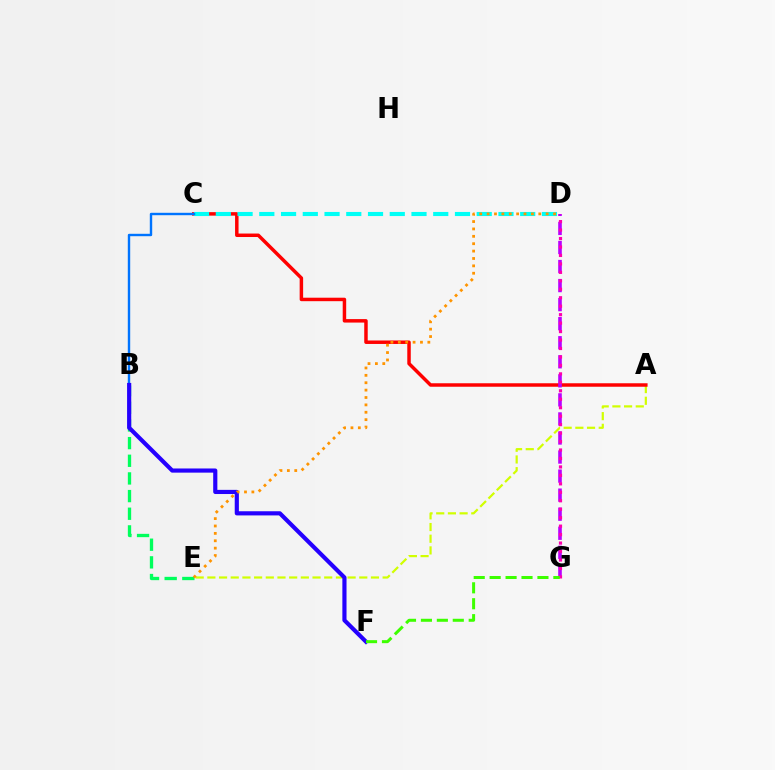{('A', 'E'): [{'color': '#d1ff00', 'line_style': 'dashed', 'thickness': 1.59}], ('A', 'C'): [{'color': '#ff0000', 'line_style': 'solid', 'thickness': 2.5}], ('D', 'G'): [{'color': '#b900ff', 'line_style': 'dashed', 'thickness': 2.59}, {'color': '#ff00ac', 'line_style': 'dotted', 'thickness': 2.3}], ('C', 'D'): [{'color': '#00fff6', 'line_style': 'dashed', 'thickness': 2.95}], ('B', 'C'): [{'color': '#0074ff', 'line_style': 'solid', 'thickness': 1.73}], ('B', 'E'): [{'color': '#00ff5c', 'line_style': 'dashed', 'thickness': 2.4}], ('B', 'F'): [{'color': '#2500ff', 'line_style': 'solid', 'thickness': 2.99}], ('D', 'E'): [{'color': '#ff9400', 'line_style': 'dotted', 'thickness': 2.01}], ('F', 'G'): [{'color': '#3dff00', 'line_style': 'dashed', 'thickness': 2.16}]}